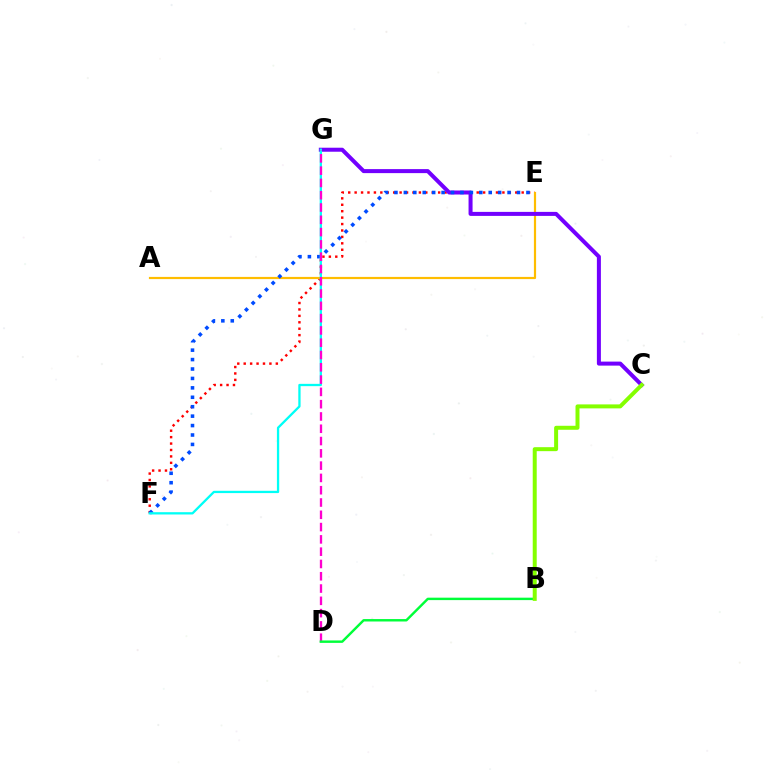{('E', 'F'): [{'color': '#ff0000', 'line_style': 'dotted', 'thickness': 1.75}, {'color': '#004bff', 'line_style': 'dotted', 'thickness': 2.56}], ('A', 'E'): [{'color': '#ffbd00', 'line_style': 'solid', 'thickness': 1.58}], ('C', 'G'): [{'color': '#7200ff', 'line_style': 'solid', 'thickness': 2.89}], ('F', 'G'): [{'color': '#00fff6', 'line_style': 'solid', 'thickness': 1.65}], ('D', 'G'): [{'color': '#ff00cf', 'line_style': 'dashed', 'thickness': 1.67}], ('B', 'D'): [{'color': '#00ff39', 'line_style': 'solid', 'thickness': 1.75}], ('B', 'C'): [{'color': '#84ff00', 'line_style': 'solid', 'thickness': 2.87}]}